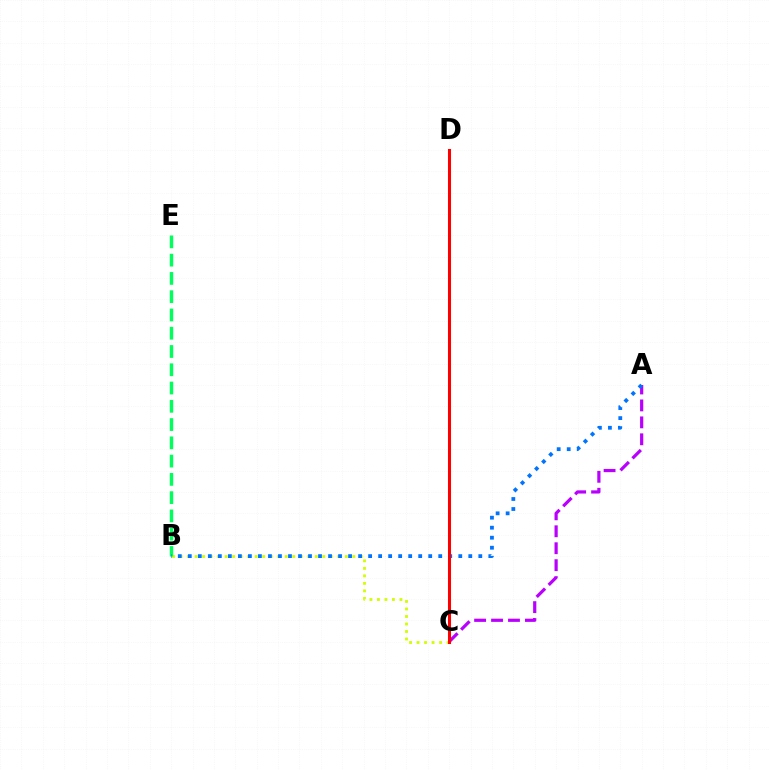{('A', 'C'): [{'color': '#b900ff', 'line_style': 'dashed', 'thickness': 2.3}], ('B', 'C'): [{'color': '#d1ff00', 'line_style': 'dotted', 'thickness': 2.04}], ('B', 'E'): [{'color': '#00ff5c', 'line_style': 'dashed', 'thickness': 2.48}], ('A', 'B'): [{'color': '#0074ff', 'line_style': 'dotted', 'thickness': 2.72}], ('C', 'D'): [{'color': '#ff0000', 'line_style': 'solid', 'thickness': 2.19}]}